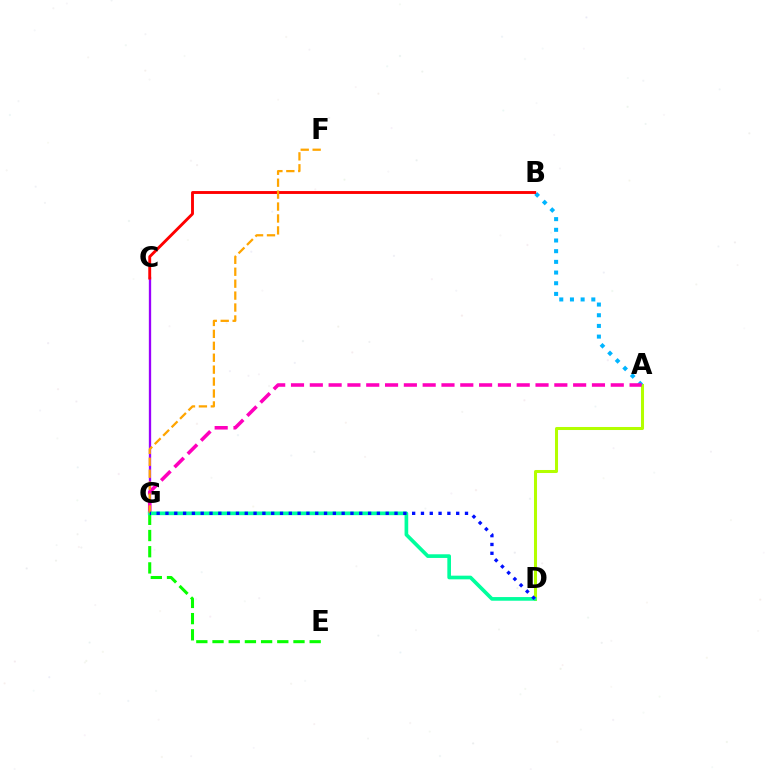{('A', 'D'): [{'color': '#b3ff00', 'line_style': 'solid', 'thickness': 2.18}], ('C', 'G'): [{'color': '#9b00ff', 'line_style': 'solid', 'thickness': 1.67}], ('A', 'B'): [{'color': '#00b5ff', 'line_style': 'dotted', 'thickness': 2.9}], ('B', 'C'): [{'color': '#ff0000', 'line_style': 'solid', 'thickness': 2.07}], ('A', 'G'): [{'color': '#ff00bd', 'line_style': 'dashed', 'thickness': 2.56}], ('E', 'G'): [{'color': '#08ff00', 'line_style': 'dashed', 'thickness': 2.2}], ('D', 'G'): [{'color': '#00ff9d', 'line_style': 'solid', 'thickness': 2.64}, {'color': '#0010ff', 'line_style': 'dotted', 'thickness': 2.39}], ('F', 'G'): [{'color': '#ffa500', 'line_style': 'dashed', 'thickness': 1.62}]}